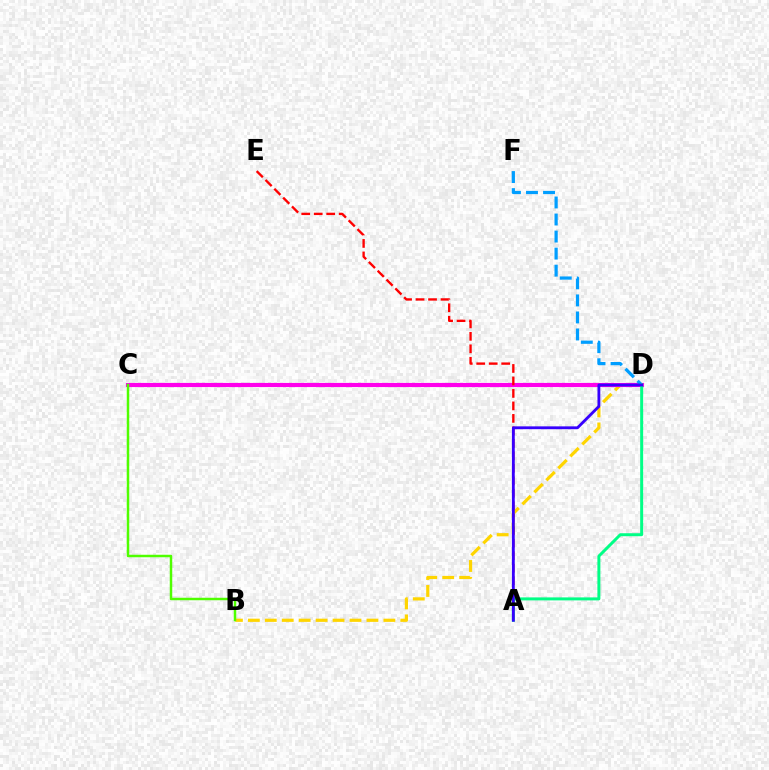{('B', 'D'): [{'color': '#ffd500', 'line_style': 'dashed', 'thickness': 2.3}], ('C', 'D'): [{'color': '#ff00ed', 'line_style': 'solid', 'thickness': 2.98}], ('D', 'F'): [{'color': '#009eff', 'line_style': 'dashed', 'thickness': 2.32}], ('B', 'C'): [{'color': '#4fff00', 'line_style': 'solid', 'thickness': 1.78}], ('A', 'E'): [{'color': '#ff0000', 'line_style': 'dashed', 'thickness': 1.7}], ('A', 'D'): [{'color': '#00ff86', 'line_style': 'solid', 'thickness': 2.15}, {'color': '#3700ff', 'line_style': 'solid', 'thickness': 2.04}]}